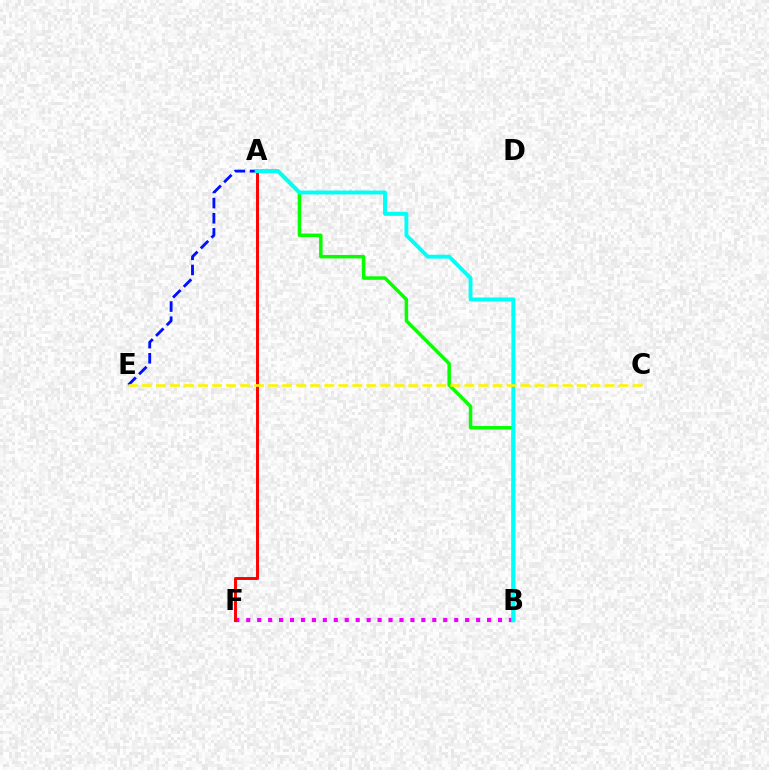{('B', 'F'): [{'color': '#ee00ff', 'line_style': 'dotted', 'thickness': 2.97}], ('A', 'B'): [{'color': '#08ff00', 'line_style': 'solid', 'thickness': 2.51}, {'color': '#00fff6', 'line_style': 'solid', 'thickness': 2.81}], ('A', 'E'): [{'color': '#0010ff', 'line_style': 'dashed', 'thickness': 2.06}], ('A', 'F'): [{'color': '#ff0000', 'line_style': 'solid', 'thickness': 2.12}], ('C', 'E'): [{'color': '#fcf500', 'line_style': 'dashed', 'thickness': 1.9}]}